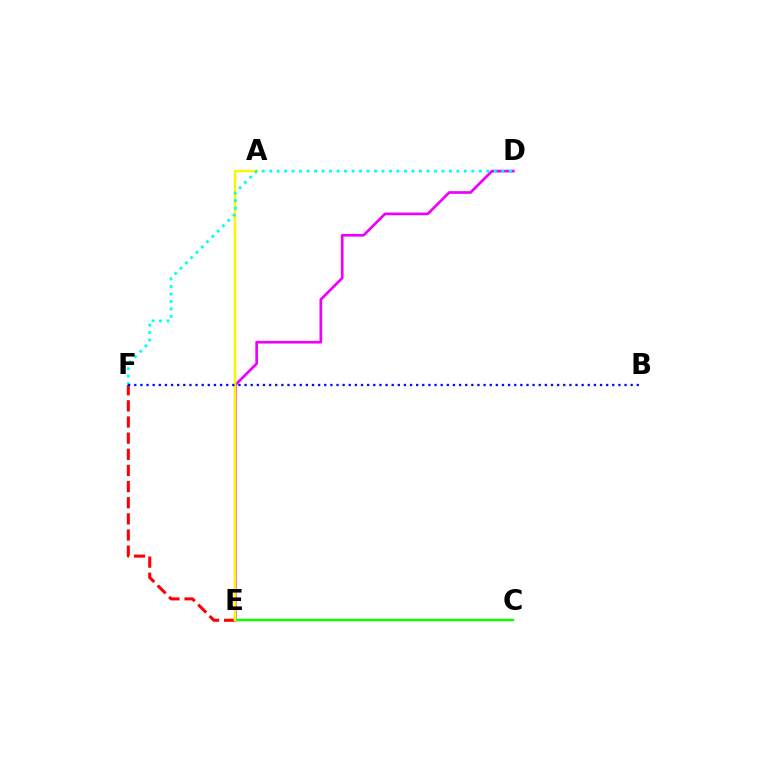{('E', 'F'): [{'color': '#ff0000', 'line_style': 'dashed', 'thickness': 2.19}], ('D', 'E'): [{'color': '#ee00ff', 'line_style': 'solid', 'thickness': 1.94}], ('C', 'E'): [{'color': '#08ff00', 'line_style': 'solid', 'thickness': 1.76}], ('A', 'E'): [{'color': '#fcf500', 'line_style': 'solid', 'thickness': 1.79}], ('D', 'F'): [{'color': '#00fff6', 'line_style': 'dotted', 'thickness': 2.04}], ('B', 'F'): [{'color': '#0010ff', 'line_style': 'dotted', 'thickness': 1.67}]}